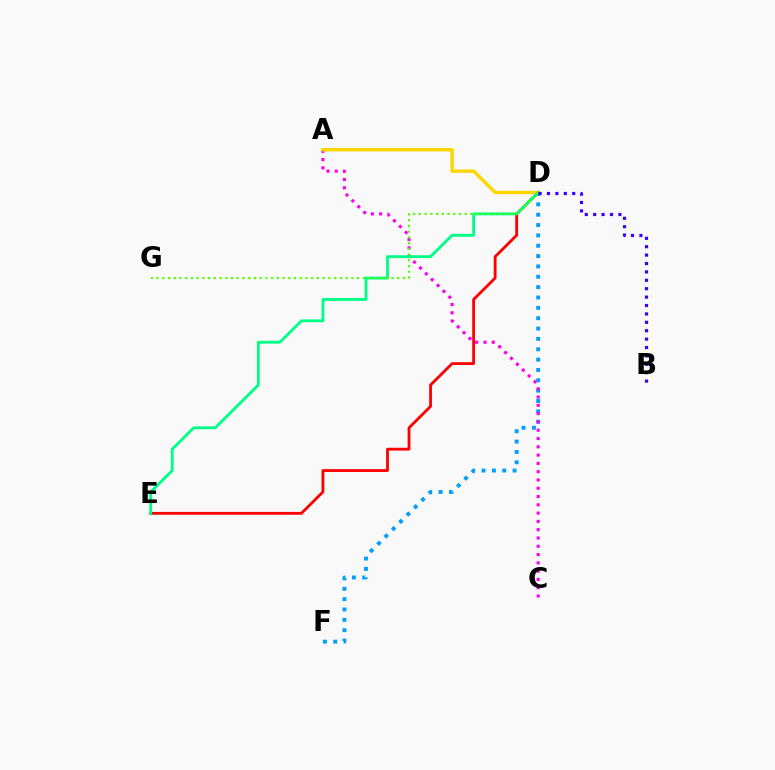{('D', 'E'): [{'color': '#ff0000', 'line_style': 'solid', 'thickness': 2.02}, {'color': '#00ff86', 'line_style': 'solid', 'thickness': 2.05}], ('D', 'F'): [{'color': '#009eff', 'line_style': 'dotted', 'thickness': 2.81}], ('A', 'C'): [{'color': '#ff00ed', 'line_style': 'dotted', 'thickness': 2.25}], ('A', 'D'): [{'color': '#ffd500', 'line_style': 'solid', 'thickness': 2.45}], ('D', 'G'): [{'color': '#4fff00', 'line_style': 'dotted', 'thickness': 1.56}], ('B', 'D'): [{'color': '#3700ff', 'line_style': 'dotted', 'thickness': 2.28}]}